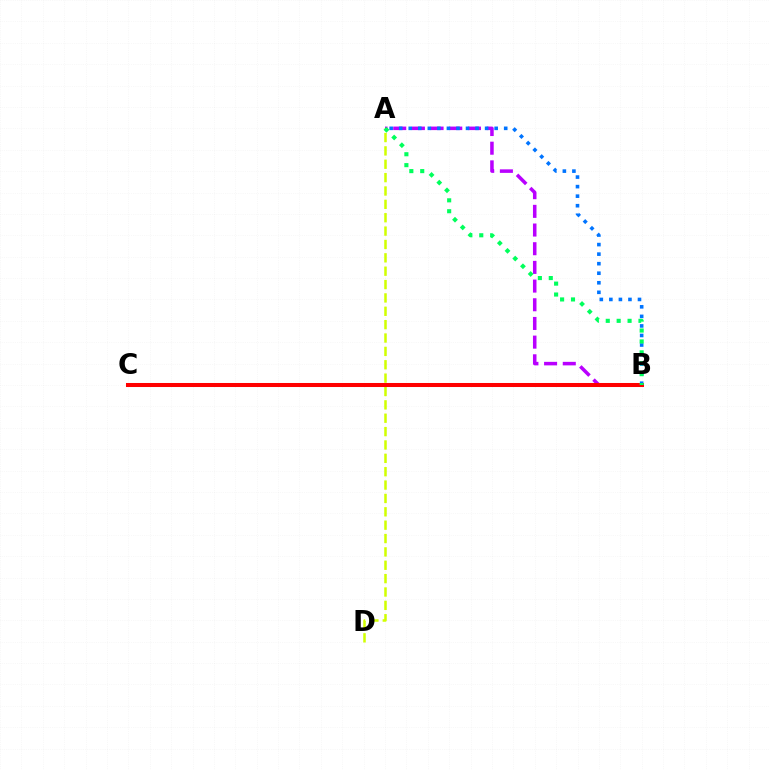{('A', 'D'): [{'color': '#d1ff00', 'line_style': 'dashed', 'thickness': 1.82}], ('A', 'B'): [{'color': '#b900ff', 'line_style': 'dashed', 'thickness': 2.54}, {'color': '#0074ff', 'line_style': 'dotted', 'thickness': 2.59}, {'color': '#00ff5c', 'line_style': 'dotted', 'thickness': 2.96}], ('B', 'C'): [{'color': '#ff0000', 'line_style': 'solid', 'thickness': 2.9}]}